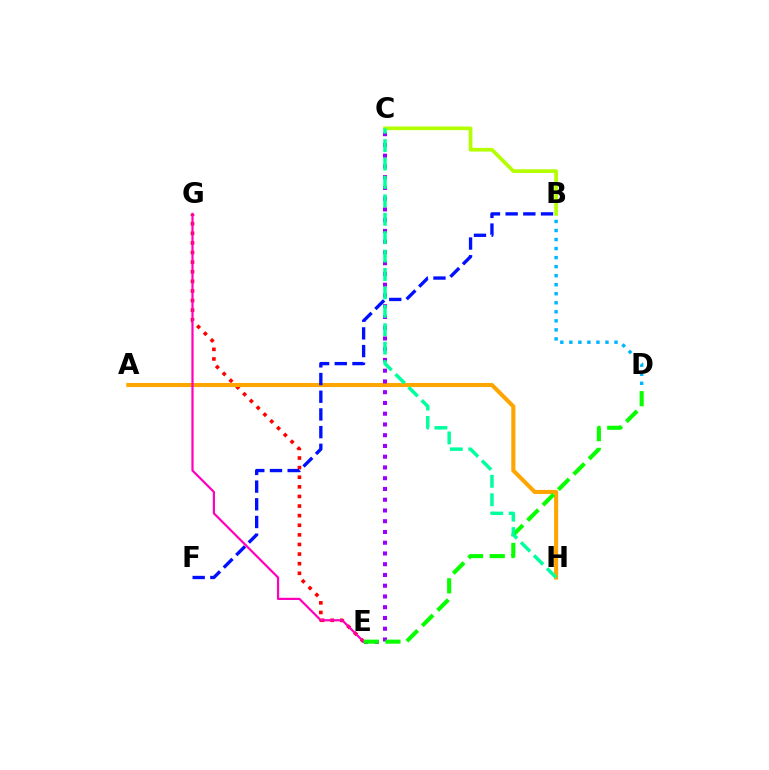{('E', 'G'): [{'color': '#ff0000', 'line_style': 'dotted', 'thickness': 2.61}, {'color': '#ff00bd', 'line_style': 'solid', 'thickness': 1.59}], ('A', 'H'): [{'color': '#ffa500', 'line_style': 'solid', 'thickness': 2.94}], ('C', 'E'): [{'color': '#9b00ff', 'line_style': 'dotted', 'thickness': 2.92}], ('B', 'F'): [{'color': '#0010ff', 'line_style': 'dashed', 'thickness': 2.4}], ('B', 'D'): [{'color': '#00b5ff', 'line_style': 'dotted', 'thickness': 2.45}], ('B', 'C'): [{'color': '#b3ff00', 'line_style': 'solid', 'thickness': 2.65}], ('D', 'E'): [{'color': '#08ff00', 'line_style': 'dashed', 'thickness': 2.95}], ('C', 'H'): [{'color': '#00ff9d', 'line_style': 'dashed', 'thickness': 2.5}]}